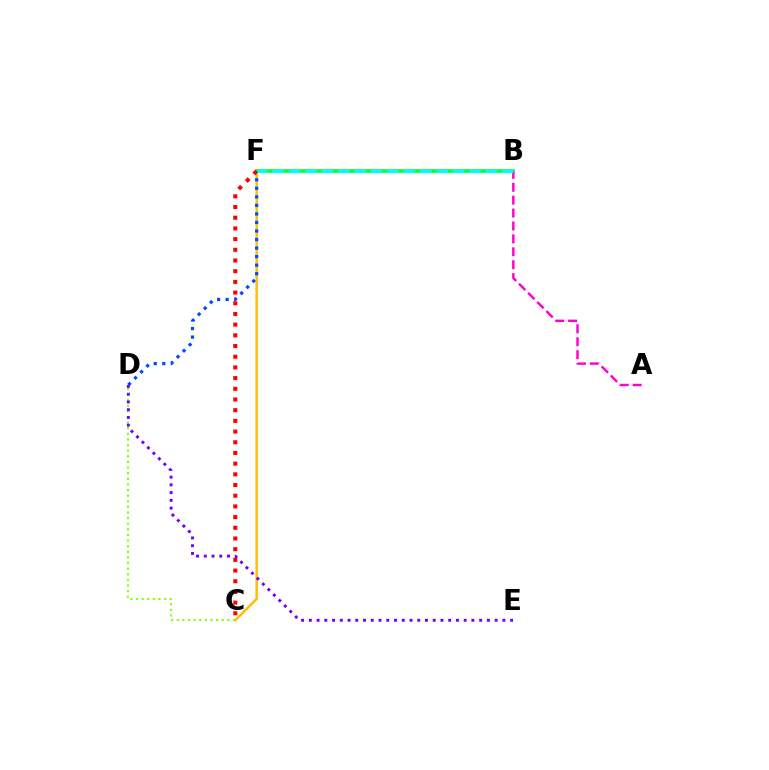{('C', 'F'): [{'color': '#ffbd00', 'line_style': 'solid', 'thickness': 1.78}, {'color': '#ff0000', 'line_style': 'dotted', 'thickness': 2.9}], ('B', 'F'): [{'color': '#00ff39', 'line_style': 'solid', 'thickness': 2.62}, {'color': '#00fff6', 'line_style': 'dashed', 'thickness': 2.23}], ('A', 'B'): [{'color': '#ff00cf', 'line_style': 'dashed', 'thickness': 1.75}], ('D', 'F'): [{'color': '#004bff', 'line_style': 'dotted', 'thickness': 2.32}], ('C', 'D'): [{'color': '#84ff00', 'line_style': 'dotted', 'thickness': 1.53}], ('D', 'E'): [{'color': '#7200ff', 'line_style': 'dotted', 'thickness': 2.1}]}